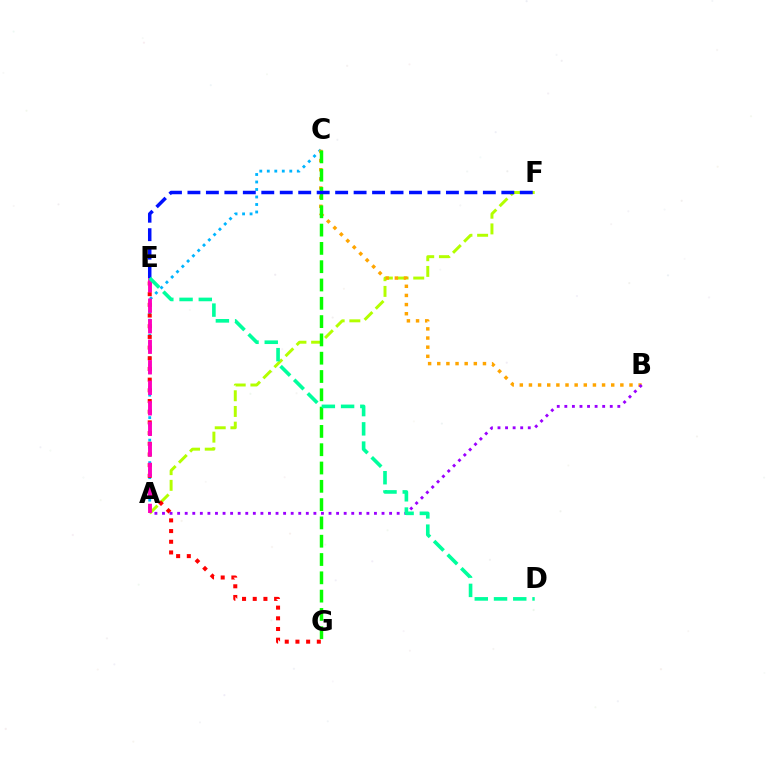{('A', 'C'): [{'color': '#00b5ff', 'line_style': 'dotted', 'thickness': 2.04}], ('A', 'F'): [{'color': '#b3ff00', 'line_style': 'dashed', 'thickness': 2.13}], ('E', 'G'): [{'color': '#ff0000', 'line_style': 'dotted', 'thickness': 2.9}], ('A', 'E'): [{'color': '#ff00bd', 'line_style': 'dashed', 'thickness': 2.79}], ('B', 'C'): [{'color': '#ffa500', 'line_style': 'dotted', 'thickness': 2.48}], ('A', 'B'): [{'color': '#9b00ff', 'line_style': 'dotted', 'thickness': 2.06}], ('C', 'G'): [{'color': '#08ff00', 'line_style': 'dashed', 'thickness': 2.49}], ('E', 'F'): [{'color': '#0010ff', 'line_style': 'dashed', 'thickness': 2.51}], ('D', 'E'): [{'color': '#00ff9d', 'line_style': 'dashed', 'thickness': 2.61}]}